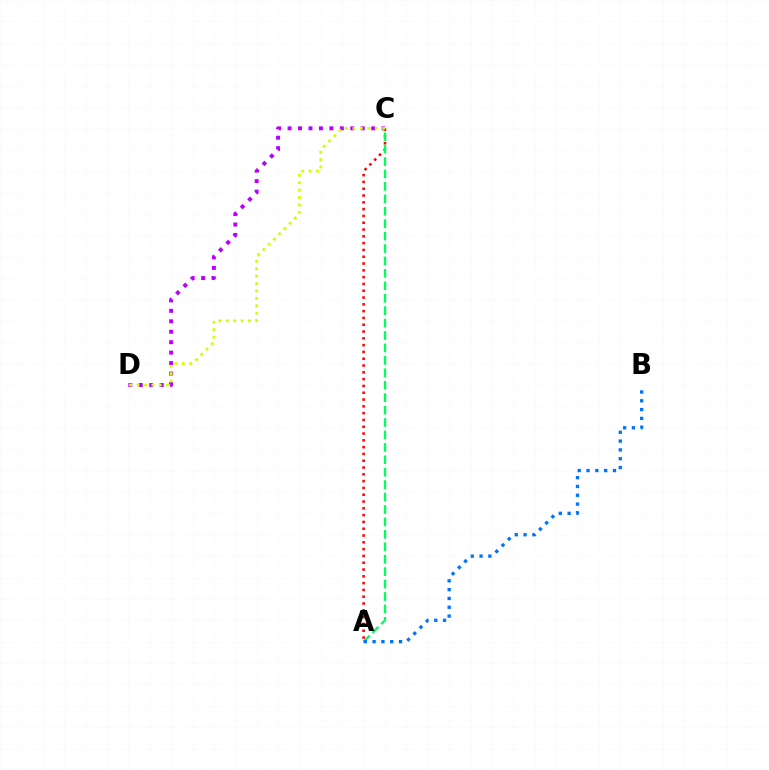{('C', 'D'): [{'color': '#b900ff', 'line_style': 'dotted', 'thickness': 2.84}, {'color': '#d1ff00', 'line_style': 'dotted', 'thickness': 2.01}], ('A', 'C'): [{'color': '#ff0000', 'line_style': 'dotted', 'thickness': 1.85}, {'color': '#00ff5c', 'line_style': 'dashed', 'thickness': 1.69}], ('A', 'B'): [{'color': '#0074ff', 'line_style': 'dotted', 'thickness': 2.39}]}